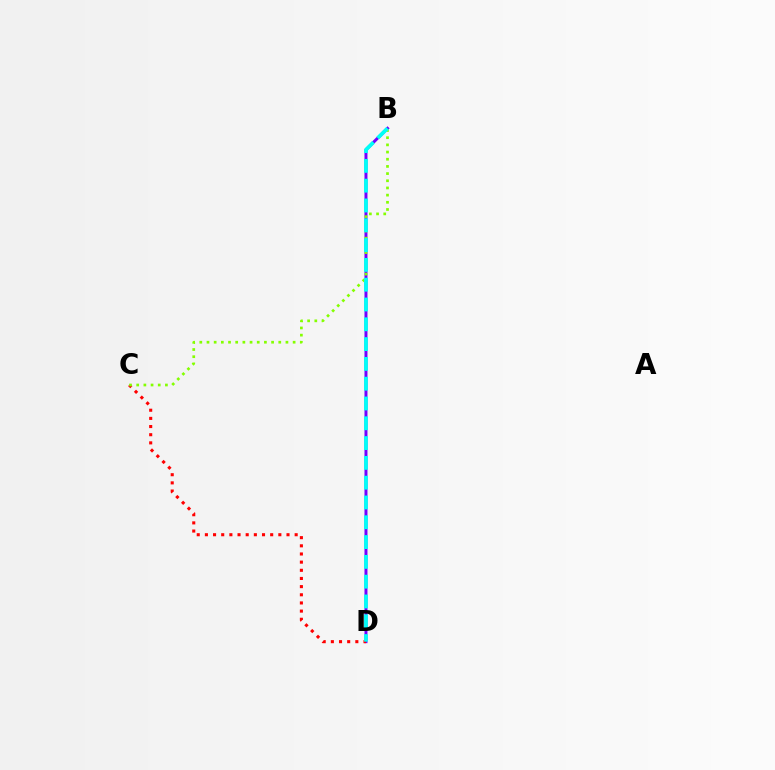{('B', 'D'): [{'color': '#7200ff', 'line_style': 'solid', 'thickness': 2.14}, {'color': '#00fff6', 'line_style': 'dashed', 'thickness': 2.69}], ('C', 'D'): [{'color': '#ff0000', 'line_style': 'dotted', 'thickness': 2.22}], ('B', 'C'): [{'color': '#84ff00', 'line_style': 'dotted', 'thickness': 1.95}]}